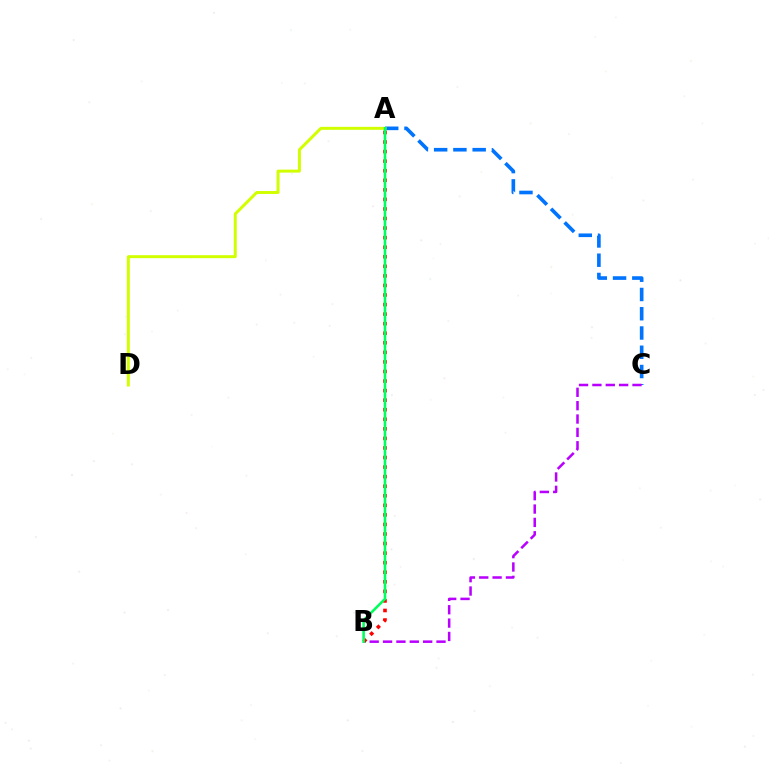{('A', 'C'): [{'color': '#0074ff', 'line_style': 'dashed', 'thickness': 2.62}], ('B', 'C'): [{'color': '#b900ff', 'line_style': 'dashed', 'thickness': 1.82}], ('A', 'B'): [{'color': '#ff0000', 'line_style': 'dotted', 'thickness': 2.6}, {'color': '#00ff5c', 'line_style': 'solid', 'thickness': 1.85}], ('A', 'D'): [{'color': '#d1ff00', 'line_style': 'solid', 'thickness': 2.14}]}